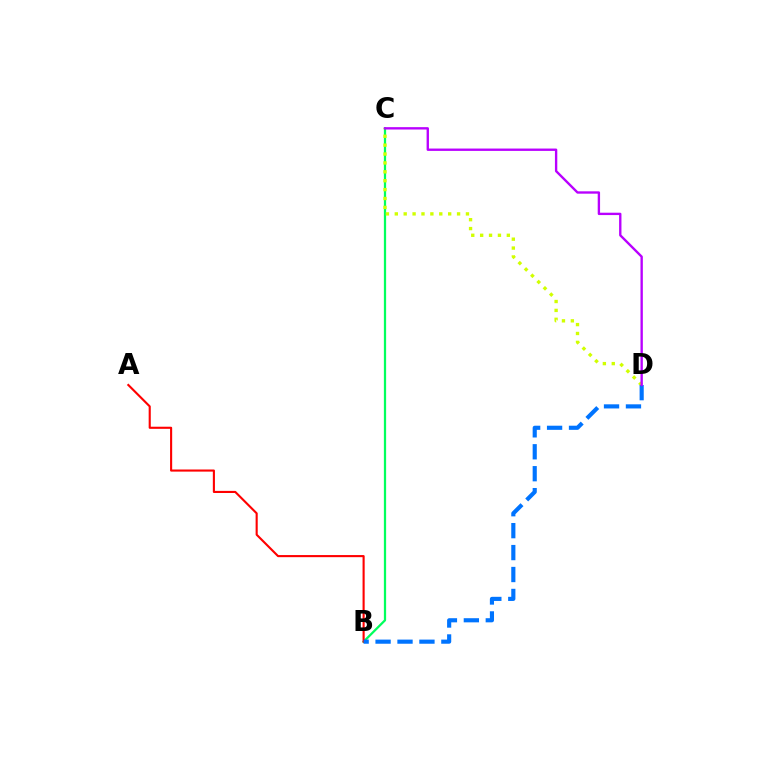{('B', 'C'): [{'color': '#00ff5c', 'line_style': 'solid', 'thickness': 1.62}], ('C', 'D'): [{'color': '#d1ff00', 'line_style': 'dotted', 'thickness': 2.42}, {'color': '#b900ff', 'line_style': 'solid', 'thickness': 1.7}], ('A', 'B'): [{'color': '#ff0000', 'line_style': 'solid', 'thickness': 1.52}], ('B', 'D'): [{'color': '#0074ff', 'line_style': 'dashed', 'thickness': 2.98}]}